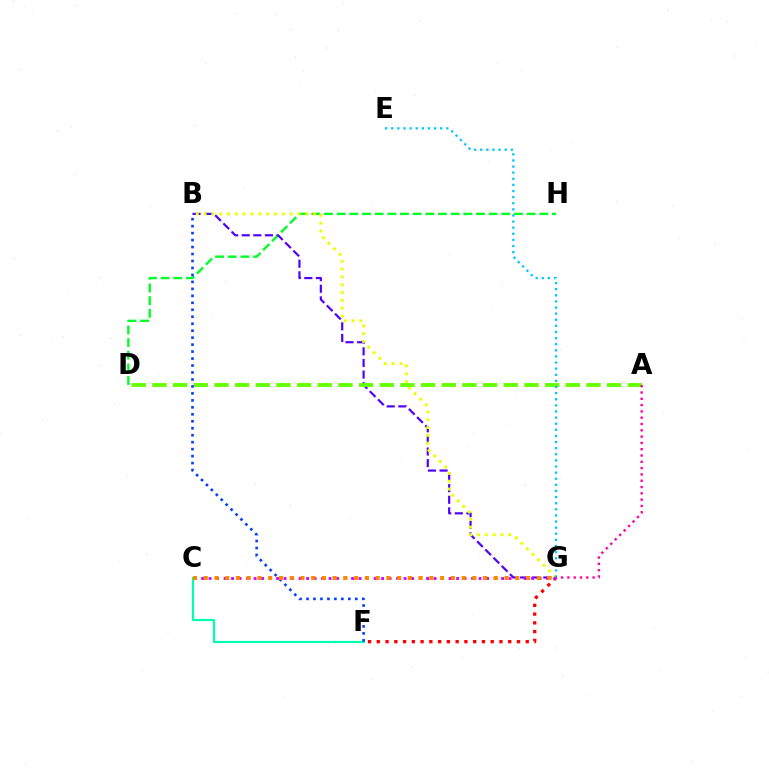{('D', 'H'): [{'color': '#00ff27', 'line_style': 'dashed', 'thickness': 1.72}], ('B', 'G'): [{'color': '#4f00ff', 'line_style': 'dashed', 'thickness': 1.58}, {'color': '#eeff00', 'line_style': 'dotted', 'thickness': 2.12}], ('F', 'G'): [{'color': '#ff0000', 'line_style': 'dotted', 'thickness': 2.38}], ('C', 'G'): [{'color': '#d600ff', 'line_style': 'dotted', 'thickness': 2.04}, {'color': '#ff8800', 'line_style': 'dotted', 'thickness': 2.92}], ('A', 'D'): [{'color': '#66ff00', 'line_style': 'dashed', 'thickness': 2.81}], ('E', 'G'): [{'color': '#00c7ff', 'line_style': 'dotted', 'thickness': 1.66}], ('C', 'F'): [{'color': '#00ffaf', 'line_style': 'solid', 'thickness': 1.59}], ('A', 'G'): [{'color': '#ff00a0', 'line_style': 'dotted', 'thickness': 1.71}], ('B', 'F'): [{'color': '#003fff', 'line_style': 'dotted', 'thickness': 1.89}]}